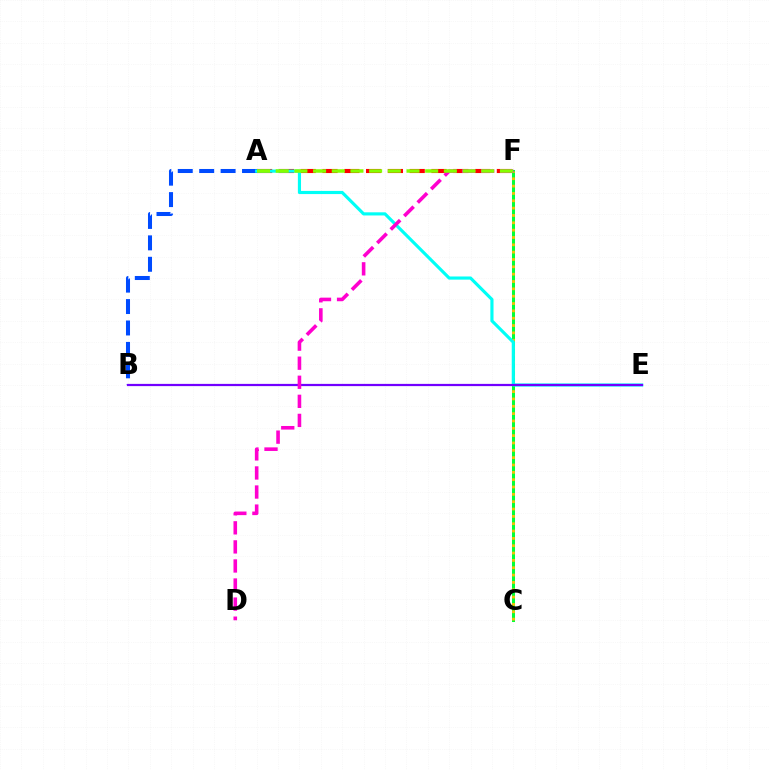{('C', 'F'): [{'color': '#00ff39', 'line_style': 'solid', 'thickness': 2.18}, {'color': '#ffbd00', 'line_style': 'dotted', 'thickness': 1.99}], ('A', 'B'): [{'color': '#004bff', 'line_style': 'dashed', 'thickness': 2.91}], ('A', 'F'): [{'color': '#ff0000', 'line_style': 'dashed', 'thickness': 2.96}, {'color': '#84ff00', 'line_style': 'dashed', 'thickness': 2.54}], ('A', 'E'): [{'color': '#00fff6', 'line_style': 'solid', 'thickness': 2.27}], ('B', 'E'): [{'color': '#7200ff', 'line_style': 'solid', 'thickness': 1.6}], ('D', 'F'): [{'color': '#ff00cf', 'line_style': 'dashed', 'thickness': 2.59}]}